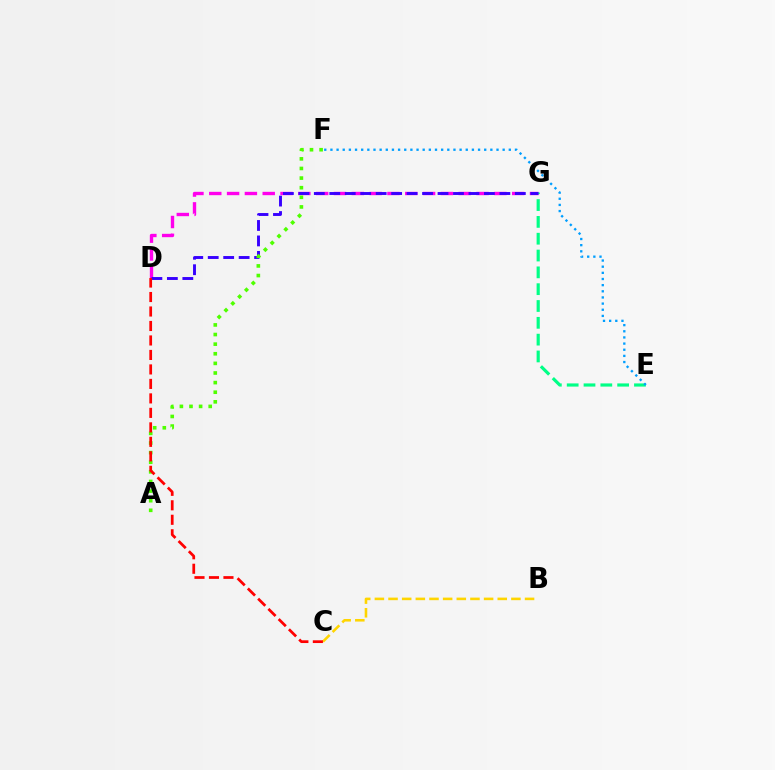{('D', 'G'): [{'color': '#ff00ed', 'line_style': 'dashed', 'thickness': 2.42}, {'color': '#3700ff', 'line_style': 'dashed', 'thickness': 2.1}], ('E', 'G'): [{'color': '#00ff86', 'line_style': 'dashed', 'thickness': 2.29}], ('B', 'C'): [{'color': '#ffd500', 'line_style': 'dashed', 'thickness': 1.85}], ('A', 'F'): [{'color': '#4fff00', 'line_style': 'dotted', 'thickness': 2.61}], ('E', 'F'): [{'color': '#009eff', 'line_style': 'dotted', 'thickness': 1.67}], ('C', 'D'): [{'color': '#ff0000', 'line_style': 'dashed', 'thickness': 1.97}]}